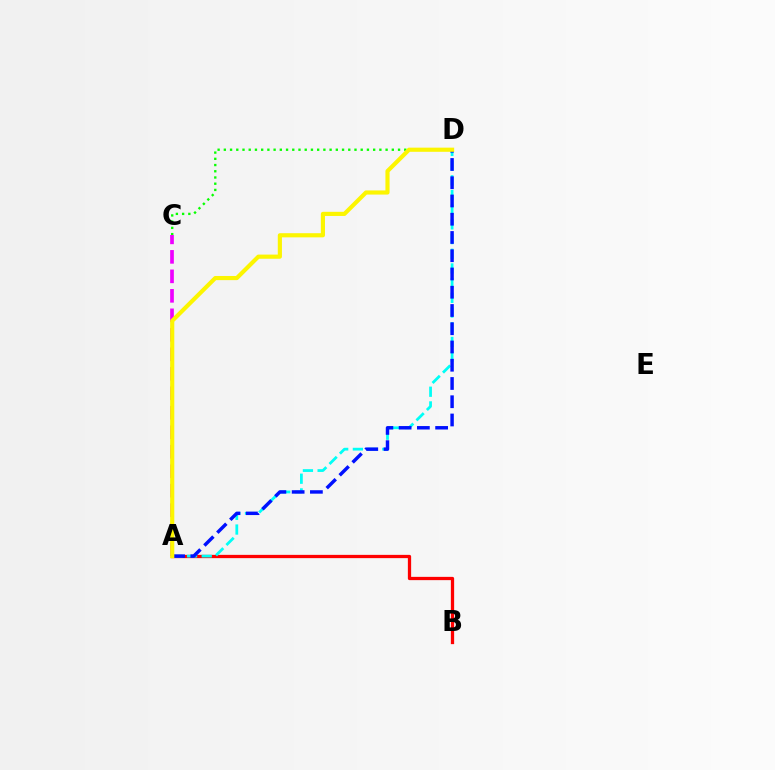{('C', 'D'): [{'color': '#08ff00', 'line_style': 'dotted', 'thickness': 1.69}], ('A', 'B'): [{'color': '#ff0000', 'line_style': 'solid', 'thickness': 2.36}], ('A', 'C'): [{'color': '#ee00ff', 'line_style': 'dashed', 'thickness': 2.65}], ('A', 'D'): [{'color': '#00fff6', 'line_style': 'dashed', 'thickness': 2.0}, {'color': '#0010ff', 'line_style': 'dashed', 'thickness': 2.48}, {'color': '#fcf500', 'line_style': 'solid', 'thickness': 2.99}]}